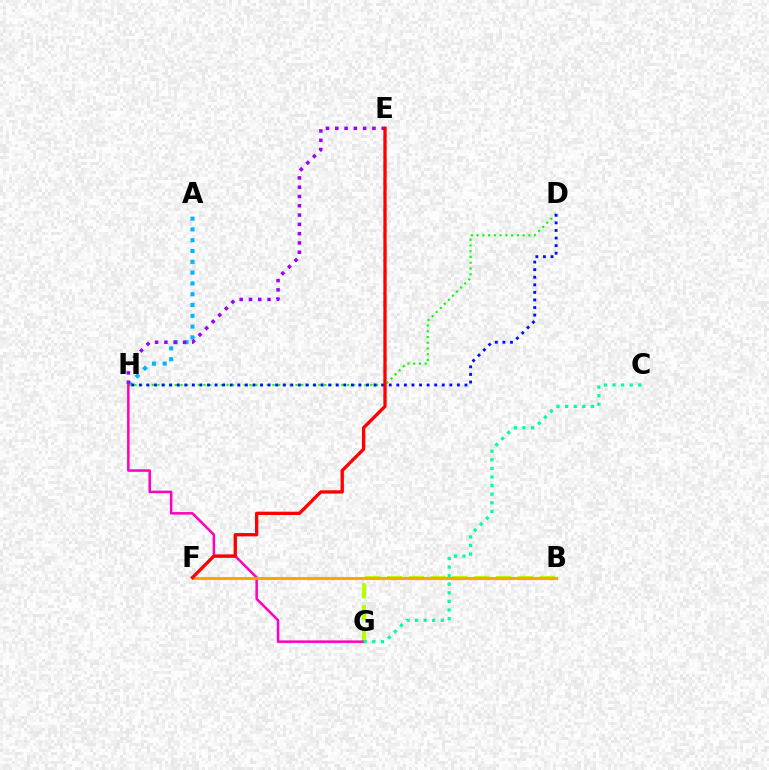{('B', 'G'): [{'color': '#b3ff00', 'line_style': 'dashed', 'thickness': 2.96}], ('A', 'H'): [{'color': '#00b5ff', 'line_style': 'dotted', 'thickness': 2.93}], ('E', 'H'): [{'color': '#9b00ff', 'line_style': 'dotted', 'thickness': 2.53}], ('D', 'H'): [{'color': '#08ff00', 'line_style': 'dotted', 'thickness': 1.56}, {'color': '#0010ff', 'line_style': 'dotted', 'thickness': 2.06}], ('G', 'H'): [{'color': '#ff00bd', 'line_style': 'solid', 'thickness': 1.81}], ('C', 'G'): [{'color': '#00ff9d', 'line_style': 'dotted', 'thickness': 2.33}], ('B', 'F'): [{'color': '#ffa500', 'line_style': 'solid', 'thickness': 2.22}], ('E', 'F'): [{'color': '#ff0000', 'line_style': 'solid', 'thickness': 2.38}]}